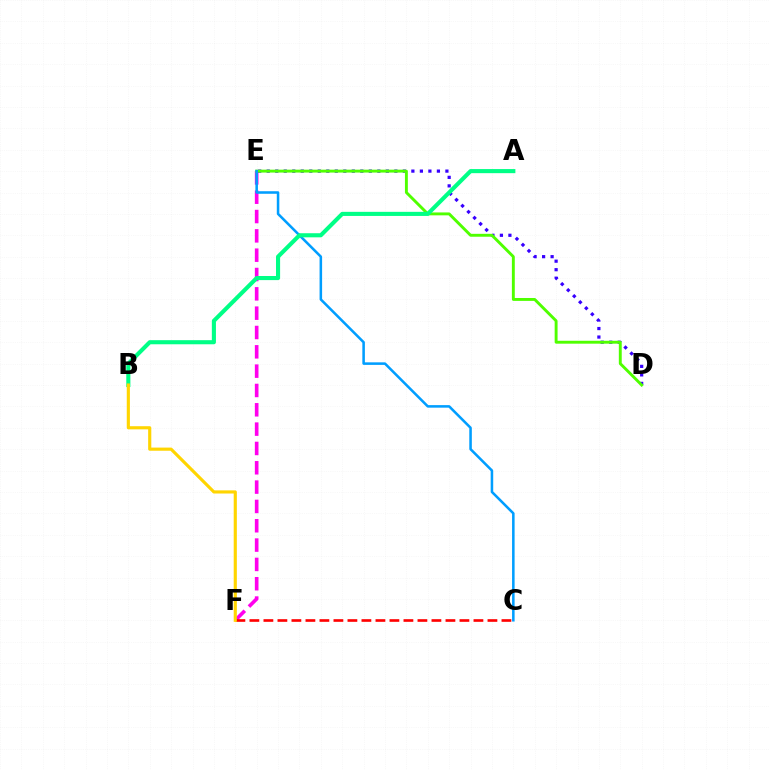{('E', 'F'): [{'color': '#ff00ed', 'line_style': 'dashed', 'thickness': 2.63}], ('D', 'E'): [{'color': '#3700ff', 'line_style': 'dotted', 'thickness': 2.31}, {'color': '#4fff00', 'line_style': 'solid', 'thickness': 2.09}], ('C', 'F'): [{'color': '#ff0000', 'line_style': 'dashed', 'thickness': 1.9}], ('C', 'E'): [{'color': '#009eff', 'line_style': 'solid', 'thickness': 1.83}], ('A', 'B'): [{'color': '#00ff86', 'line_style': 'solid', 'thickness': 2.95}], ('B', 'F'): [{'color': '#ffd500', 'line_style': 'solid', 'thickness': 2.27}]}